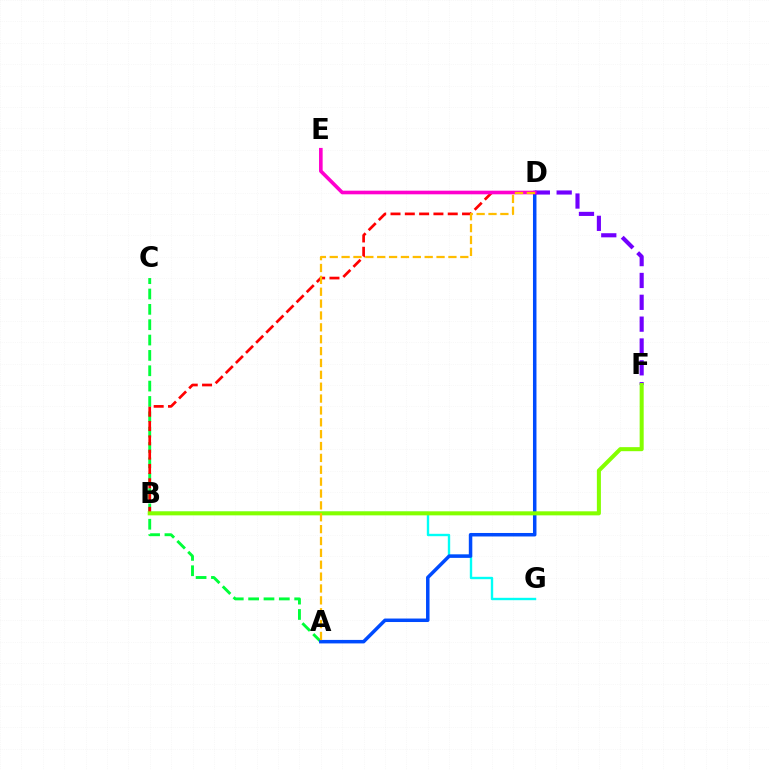{('B', 'G'): [{'color': '#00fff6', 'line_style': 'solid', 'thickness': 1.72}], ('A', 'C'): [{'color': '#00ff39', 'line_style': 'dashed', 'thickness': 2.09}], ('B', 'D'): [{'color': '#ff0000', 'line_style': 'dashed', 'thickness': 1.94}], ('A', 'D'): [{'color': '#004bff', 'line_style': 'solid', 'thickness': 2.52}, {'color': '#ffbd00', 'line_style': 'dashed', 'thickness': 1.61}], ('D', 'F'): [{'color': '#7200ff', 'line_style': 'dashed', 'thickness': 2.97}], ('D', 'E'): [{'color': '#ff00cf', 'line_style': 'solid', 'thickness': 2.61}], ('B', 'F'): [{'color': '#84ff00', 'line_style': 'solid', 'thickness': 2.91}]}